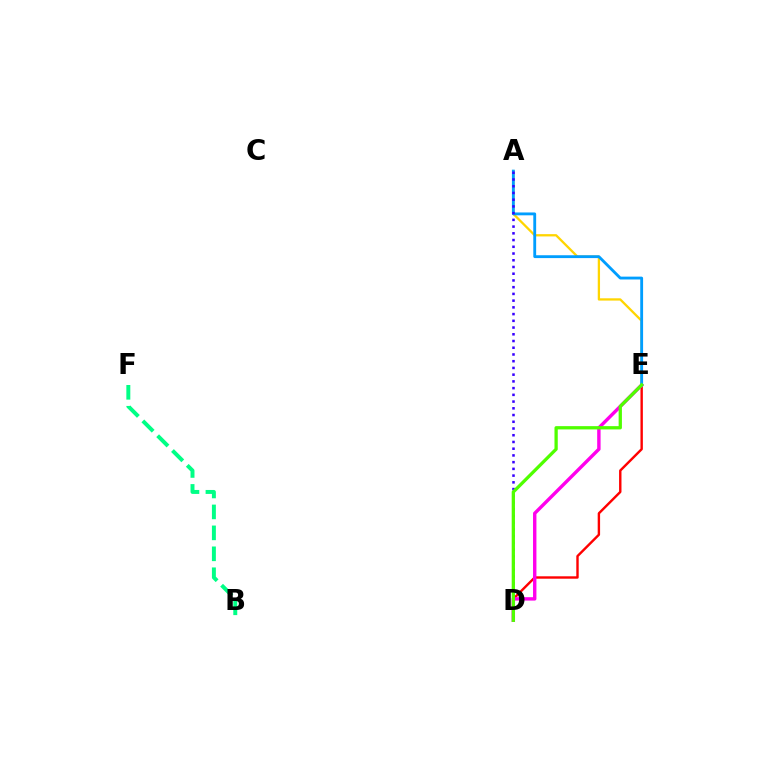{('D', 'E'): [{'color': '#ff0000', 'line_style': 'solid', 'thickness': 1.73}, {'color': '#ff00ed', 'line_style': 'solid', 'thickness': 2.45}, {'color': '#4fff00', 'line_style': 'solid', 'thickness': 2.36}], ('A', 'E'): [{'color': '#ffd500', 'line_style': 'solid', 'thickness': 1.65}, {'color': '#009eff', 'line_style': 'solid', 'thickness': 2.05}], ('B', 'F'): [{'color': '#00ff86', 'line_style': 'dashed', 'thickness': 2.85}], ('A', 'D'): [{'color': '#3700ff', 'line_style': 'dotted', 'thickness': 1.83}]}